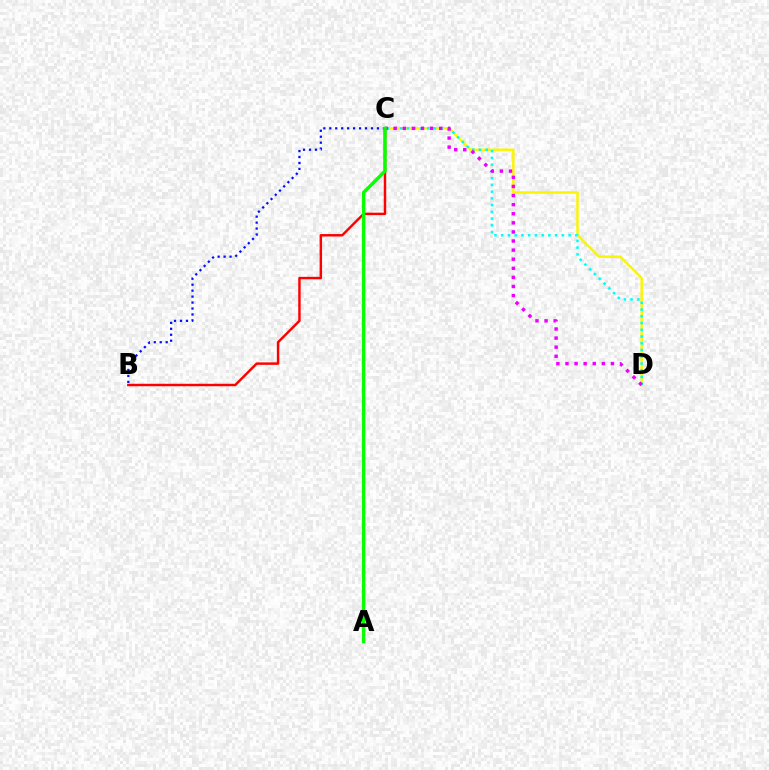{('B', 'C'): [{'color': '#0010ff', 'line_style': 'dotted', 'thickness': 1.62}, {'color': '#ff0000', 'line_style': 'solid', 'thickness': 1.76}], ('C', 'D'): [{'color': '#fcf500', 'line_style': 'solid', 'thickness': 1.77}, {'color': '#00fff6', 'line_style': 'dotted', 'thickness': 1.83}, {'color': '#ee00ff', 'line_style': 'dotted', 'thickness': 2.47}], ('A', 'C'): [{'color': '#08ff00', 'line_style': 'solid', 'thickness': 2.46}]}